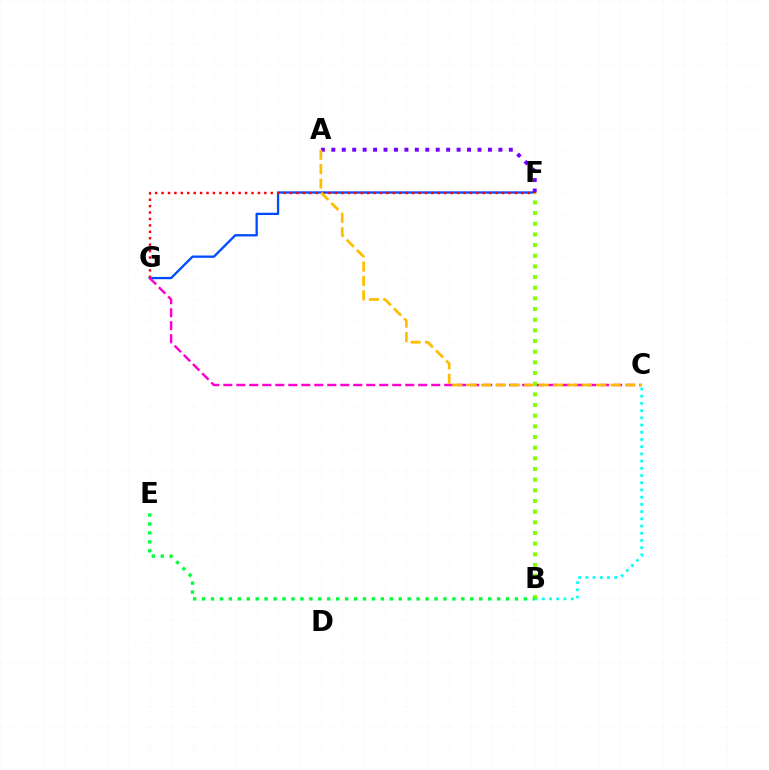{('B', 'C'): [{'color': '#00fff6', 'line_style': 'dotted', 'thickness': 1.96}], ('F', 'G'): [{'color': '#004bff', 'line_style': 'solid', 'thickness': 1.66}, {'color': '#ff0000', 'line_style': 'dotted', 'thickness': 1.75}], ('A', 'F'): [{'color': '#7200ff', 'line_style': 'dotted', 'thickness': 2.84}], ('C', 'G'): [{'color': '#ff00cf', 'line_style': 'dashed', 'thickness': 1.77}], ('A', 'C'): [{'color': '#ffbd00', 'line_style': 'dashed', 'thickness': 1.96}], ('B', 'F'): [{'color': '#84ff00', 'line_style': 'dotted', 'thickness': 2.9}], ('B', 'E'): [{'color': '#00ff39', 'line_style': 'dotted', 'thickness': 2.43}]}